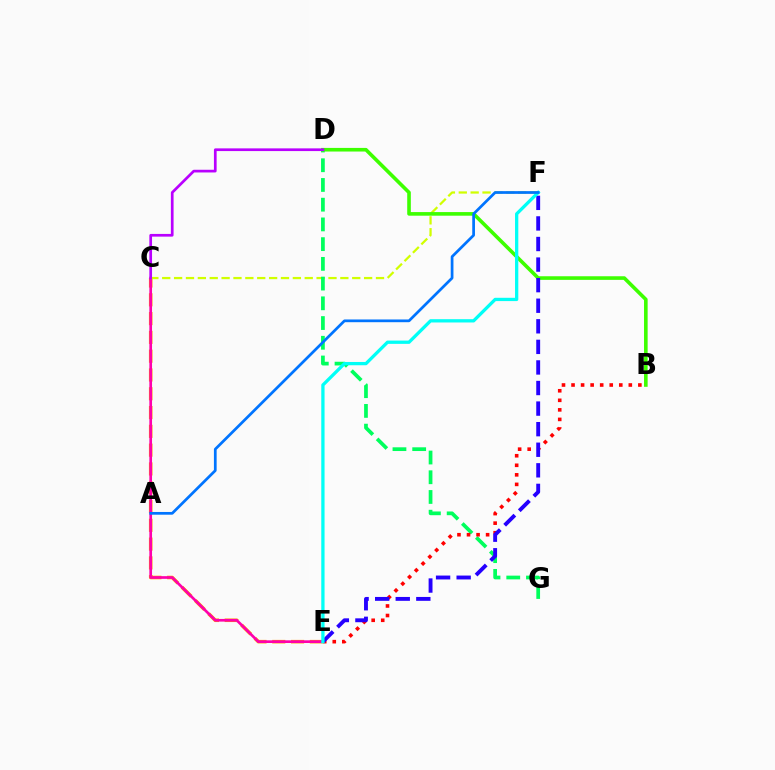{('C', 'E'): [{'color': '#ff9400', 'line_style': 'dashed', 'thickness': 2.55}, {'color': '#ff00ac', 'line_style': 'solid', 'thickness': 1.94}], ('C', 'F'): [{'color': '#d1ff00', 'line_style': 'dashed', 'thickness': 1.61}], ('D', 'G'): [{'color': '#00ff5c', 'line_style': 'dashed', 'thickness': 2.68}], ('B', 'D'): [{'color': '#3dff00', 'line_style': 'solid', 'thickness': 2.6}], ('B', 'E'): [{'color': '#ff0000', 'line_style': 'dotted', 'thickness': 2.59}], ('E', 'F'): [{'color': '#2500ff', 'line_style': 'dashed', 'thickness': 2.79}, {'color': '#00fff6', 'line_style': 'solid', 'thickness': 2.37}], ('C', 'D'): [{'color': '#b900ff', 'line_style': 'solid', 'thickness': 1.94}], ('A', 'F'): [{'color': '#0074ff', 'line_style': 'solid', 'thickness': 1.96}]}